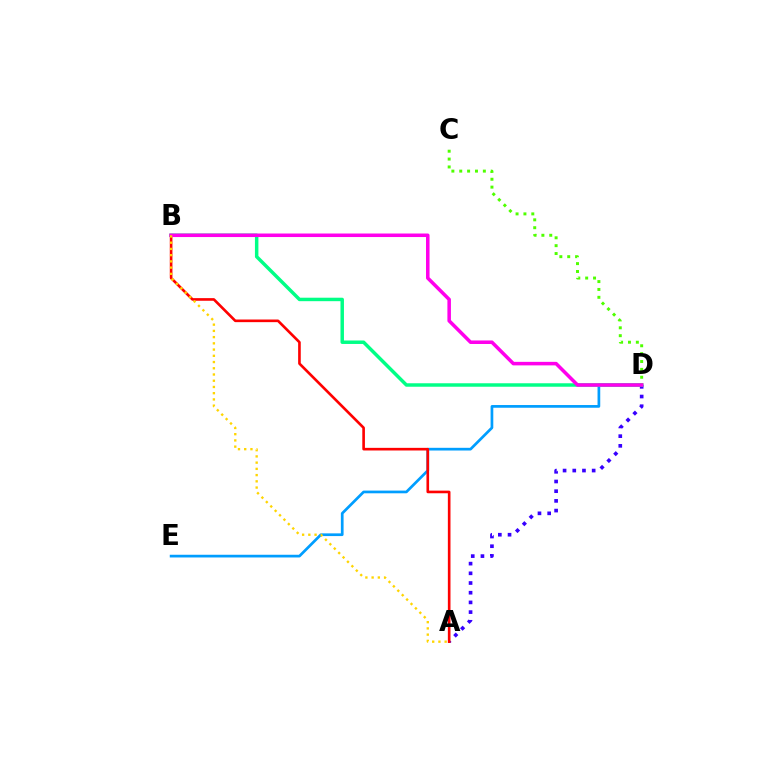{('A', 'D'): [{'color': '#3700ff', 'line_style': 'dotted', 'thickness': 2.63}], ('D', 'E'): [{'color': '#009eff', 'line_style': 'solid', 'thickness': 1.95}], ('B', 'D'): [{'color': '#00ff86', 'line_style': 'solid', 'thickness': 2.5}, {'color': '#ff00ed', 'line_style': 'solid', 'thickness': 2.54}], ('C', 'D'): [{'color': '#4fff00', 'line_style': 'dotted', 'thickness': 2.14}], ('A', 'B'): [{'color': '#ff0000', 'line_style': 'solid', 'thickness': 1.9}, {'color': '#ffd500', 'line_style': 'dotted', 'thickness': 1.69}]}